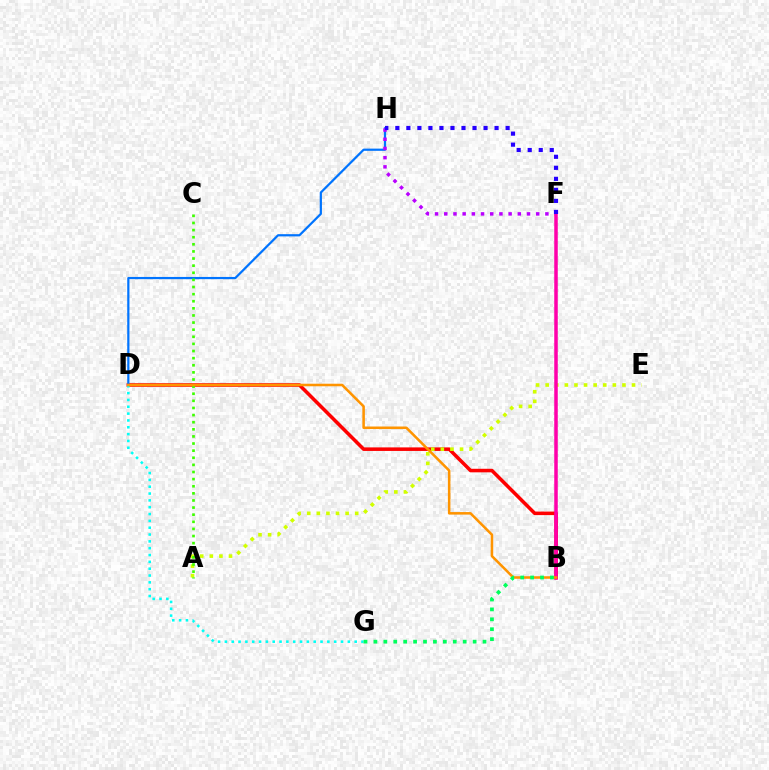{('B', 'D'): [{'color': '#ff0000', 'line_style': 'solid', 'thickness': 2.55}, {'color': '#ff9400', 'line_style': 'solid', 'thickness': 1.83}], ('D', 'H'): [{'color': '#0074ff', 'line_style': 'solid', 'thickness': 1.6}], ('F', 'H'): [{'color': '#b900ff', 'line_style': 'dotted', 'thickness': 2.5}, {'color': '#2500ff', 'line_style': 'dotted', 'thickness': 3.0}], ('D', 'G'): [{'color': '#00fff6', 'line_style': 'dotted', 'thickness': 1.86}], ('A', 'E'): [{'color': '#d1ff00', 'line_style': 'dotted', 'thickness': 2.61}], ('B', 'F'): [{'color': '#ff00ac', 'line_style': 'solid', 'thickness': 2.53}], ('A', 'C'): [{'color': '#3dff00', 'line_style': 'dotted', 'thickness': 1.93}], ('B', 'G'): [{'color': '#00ff5c', 'line_style': 'dotted', 'thickness': 2.7}]}